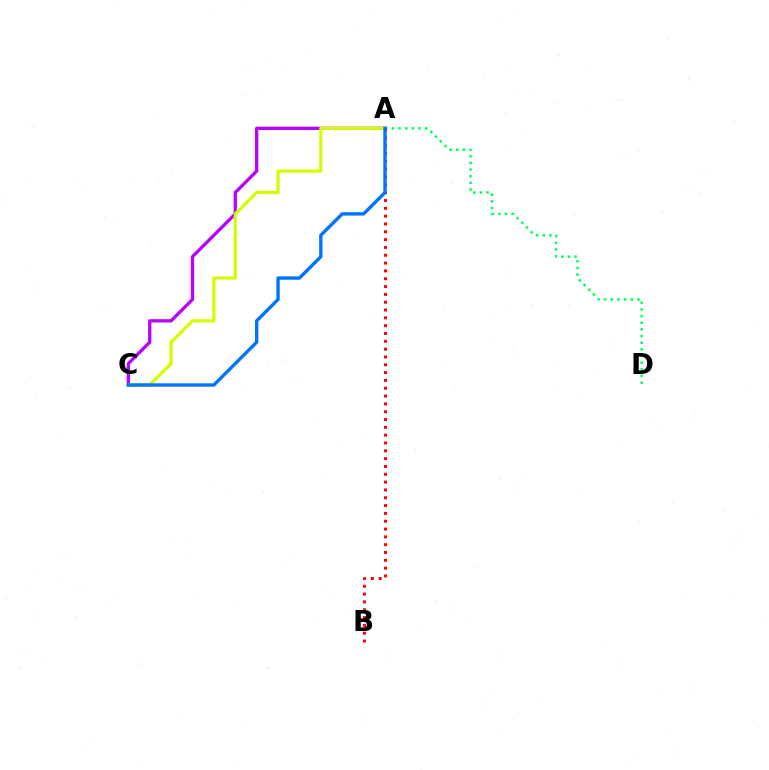{('A', 'C'): [{'color': '#b900ff', 'line_style': 'solid', 'thickness': 2.36}, {'color': '#d1ff00', 'line_style': 'solid', 'thickness': 2.31}, {'color': '#0074ff', 'line_style': 'solid', 'thickness': 2.42}], ('A', 'D'): [{'color': '#00ff5c', 'line_style': 'dotted', 'thickness': 1.81}], ('A', 'B'): [{'color': '#ff0000', 'line_style': 'dotted', 'thickness': 2.13}]}